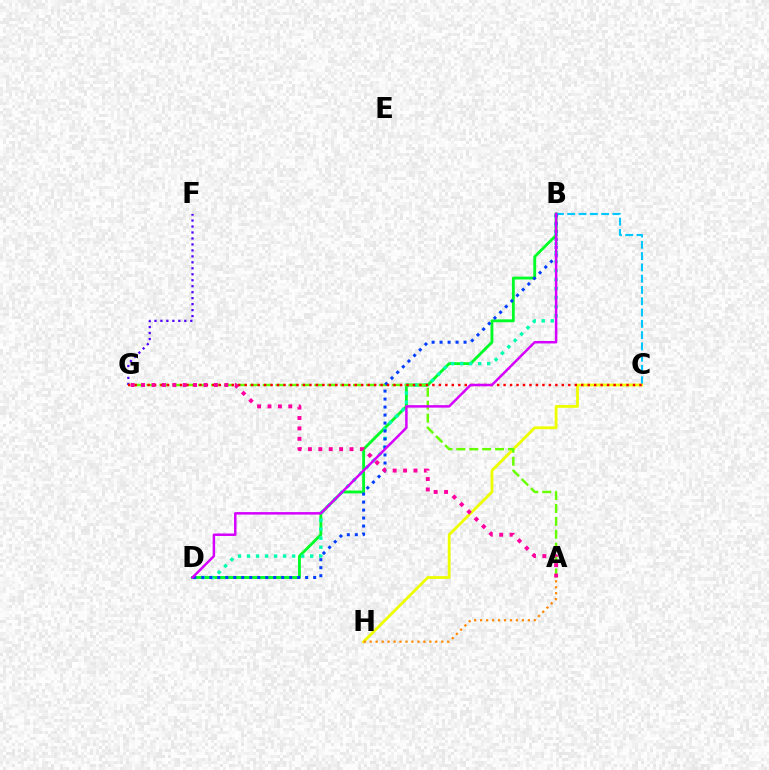{('B', 'D'): [{'color': '#00ff27', 'line_style': 'solid', 'thickness': 2.05}, {'color': '#00ffaf', 'line_style': 'dotted', 'thickness': 2.45}, {'color': '#003fff', 'line_style': 'dotted', 'thickness': 2.17}, {'color': '#d600ff', 'line_style': 'solid', 'thickness': 1.78}], ('F', 'G'): [{'color': '#4f00ff', 'line_style': 'dotted', 'thickness': 1.62}], ('B', 'C'): [{'color': '#00c7ff', 'line_style': 'dashed', 'thickness': 1.53}], ('C', 'H'): [{'color': '#eeff00', 'line_style': 'solid', 'thickness': 2.01}], ('A', 'G'): [{'color': '#66ff00', 'line_style': 'dashed', 'thickness': 1.75}, {'color': '#ff00a0', 'line_style': 'dotted', 'thickness': 2.83}], ('C', 'G'): [{'color': '#ff0000', 'line_style': 'dotted', 'thickness': 1.76}], ('A', 'H'): [{'color': '#ff8800', 'line_style': 'dotted', 'thickness': 1.62}]}